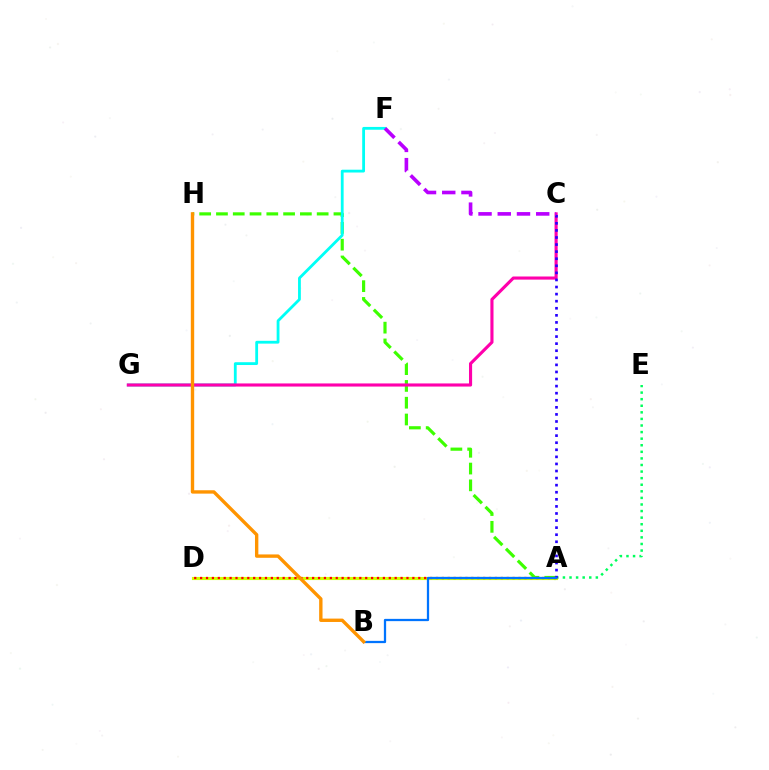{('A', 'H'): [{'color': '#3dff00', 'line_style': 'dashed', 'thickness': 2.28}], ('A', 'E'): [{'color': '#00ff5c', 'line_style': 'dotted', 'thickness': 1.79}], ('F', 'G'): [{'color': '#00fff6', 'line_style': 'solid', 'thickness': 2.02}], ('A', 'D'): [{'color': '#d1ff00', 'line_style': 'solid', 'thickness': 2.24}, {'color': '#ff0000', 'line_style': 'dotted', 'thickness': 1.6}], ('C', 'G'): [{'color': '#ff00ac', 'line_style': 'solid', 'thickness': 2.24}], ('A', 'C'): [{'color': '#2500ff', 'line_style': 'dotted', 'thickness': 1.92}], ('A', 'B'): [{'color': '#0074ff', 'line_style': 'solid', 'thickness': 1.63}], ('B', 'H'): [{'color': '#ff9400', 'line_style': 'solid', 'thickness': 2.43}], ('C', 'F'): [{'color': '#b900ff', 'line_style': 'dashed', 'thickness': 2.61}]}